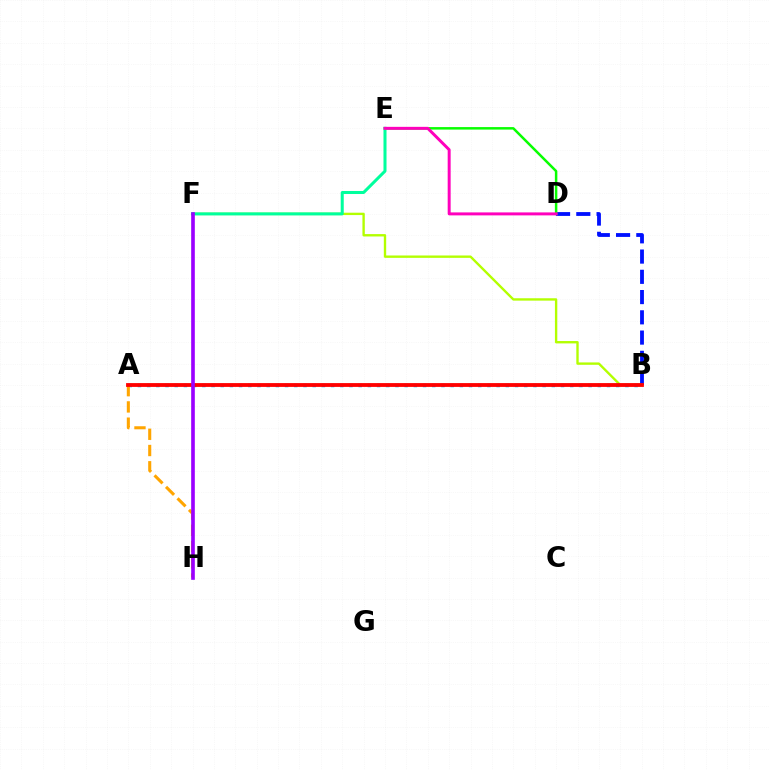{('B', 'D'): [{'color': '#0010ff', 'line_style': 'dashed', 'thickness': 2.75}], ('D', 'E'): [{'color': '#08ff00', 'line_style': 'solid', 'thickness': 1.8}, {'color': '#ff00bd', 'line_style': 'solid', 'thickness': 2.14}], ('B', 'F'): [{'color': '#b3ff00', 'line_style': 'solid', 'thickness': 1.71}], ('E', 'F'): [{'color': '#00ff9d', 'line_style': 'solid', 'thickness': 2.18}], ('A', 'B'): [{'color': '#00b5ff', 'line_style': 'dotted', 'thickness': 2.5}, {'color': '#ff0000', 'line_style': 'solid', 'thickness': 2.74}], ('A', 'H'): [{'color': '#ffa500', 'line_style': 'dashed', 'thickness': 2.21}], ('F', 'H'): [{'color': '#9b00ff', 'line_style': 'solid', 'thickness': 2.62}]}